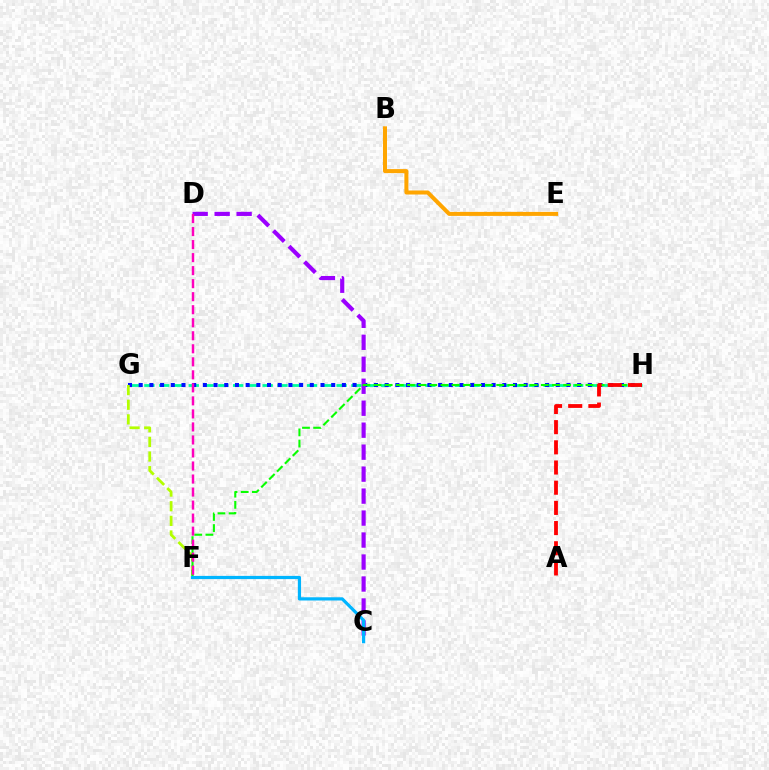{('G', 'H'): [{'color': '#00ff9d', 'line_style': 'dashed', 'thickness': 2.01}, {'color': '#0010ff', 'line_style': 'dotted', 'thickness': 2.91}], ('F', 'G'): [{'color': '#b3ff00', 'line_style': 'dashed', 'thickness': 1.99}], ('C', 'D'): [{'color': '#9b00ff', 'line_style': 'dashed', 'thickness': 2.99}], ('F', 'H'): [{'color': '#08ff00', 'line_style': 'dashed', 'thickness': 1.52}], ('B', 'E'): [{'color': '#ffa500', 'line_style': 'solid', 'thickness': 2.9}], ('D', 'F'): [{'color': '#ff00bd', 'line_style': 'dashed', 'thickness': 1.77}], ('C', 'F'): [{'color': '#00b5ff', 'line_style': 'solid', 'thickness': 2.31}], ('A', 'H'): [{'color': '#ff0000', 'line_style': 'dashed', 'thickness': 2.74}]}